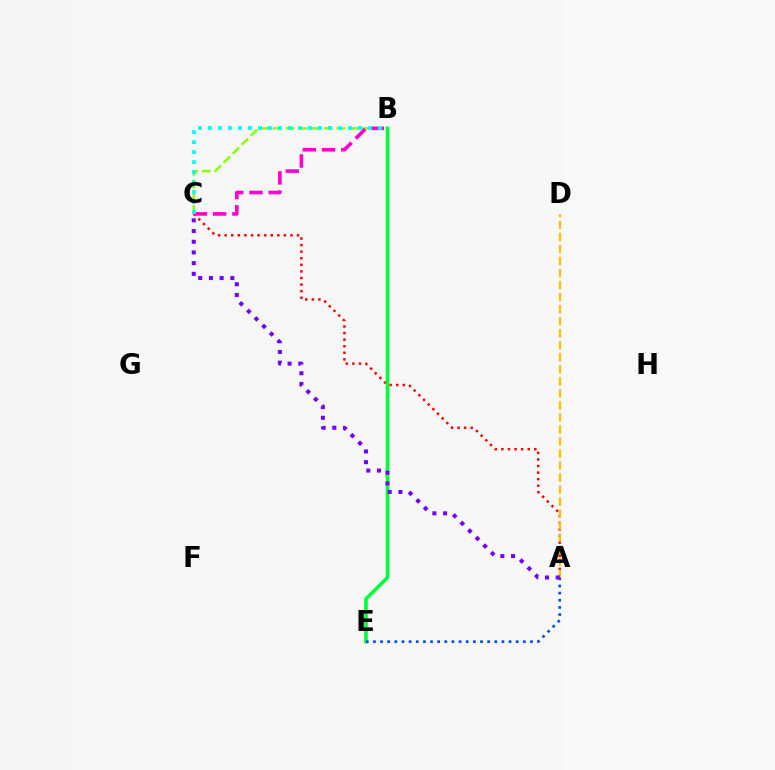{('A', 'C'): [{'color': '#ff0000', 'line_style': 'dotted', 'thickness': 1.79}, {'color': '#7200ff', 'line_style': 'dotted', 'thickness': 2.91}], ('B', 'C'): [{'color': '#84ff00', 'line_style': 'dashed', 'thickness': 1.73}, {'color': '#ff00cf', 'line_style': 'dashed', 'thickness': 2.61}, {'color': '#00fff6', 'line_style': 'dotted', 'thickness': 2.72}], ('A', 'D'): [{'color': '#ffbd00', 'line_style': 'dashed', 'thickness': 1.63}], ('B', 'E'): [{'color': '#00ff39', 'line_style': 'solid', 'thickness': 2.58}], ('A', 'E'): [{'color': '#004bff', 'line_style': 'dotted', 'thickness': 1.94}]}